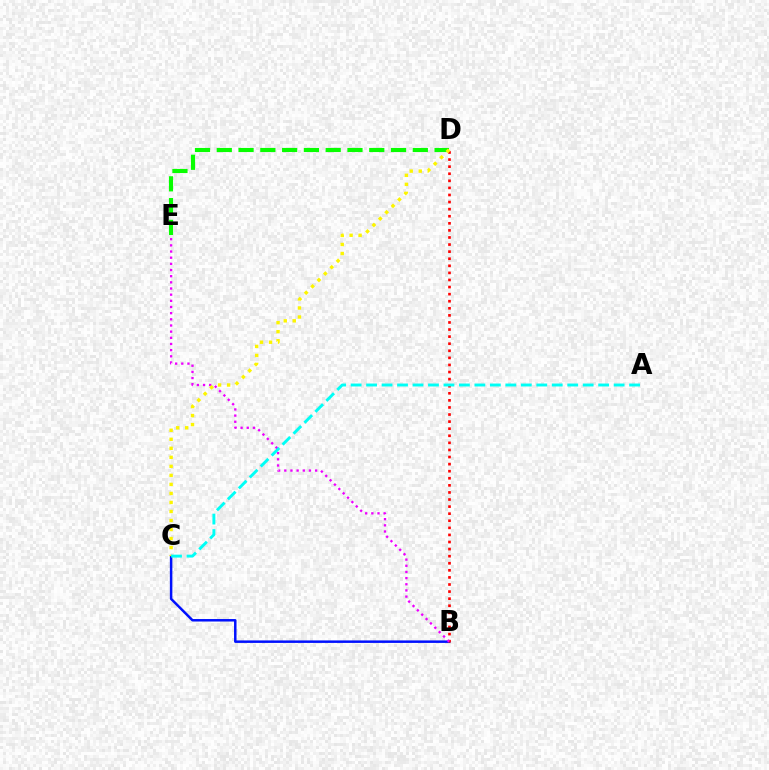{('D', 'E'): [{'color': '#08ff00', 'line_style': 'dashed', 'thickness': 2.96}], ('B', 'C'): [{'color': '#0010ff', 'line_style': 'solid', 'thickness': 1.79}], ('B', 'D'): [{'color': '#ff0000', 'line_style': 'dotted', 'thickness': 1.92}], ('B', 'E'): [{'color': '#ee00ff', 'line_style': 'dotted', 'thickness': 1.67}], ('C', 'D'): [{'color': '#fcf500', 'line_style': 'dotted', 'thickness': 2.45}], ('A', 'C'): [{'color': '#00fff6', 'line_style': 'dashed', 'thickness': 2.1}]}